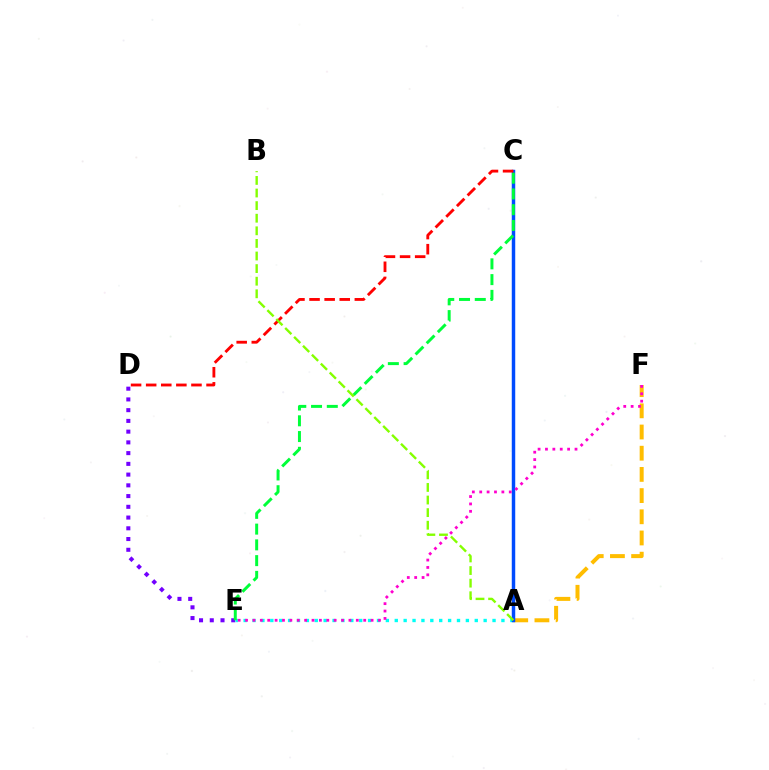{('A', 'F'): [{'color': '#ffbd00', 'line_style': 'dashed', 'thickness': 2.88}], ('D', 'E'): [{'color': '#7200ff', 'line_style': 'dotted', 'thickness': 2.92}], ('A', 'E'): [{'color': '#00fff6', 'line_style': 'dotted', 'thickness': 2.42}], ('A', 'C'): [{'color': '#004bff', 'line_style': 'solid', 'thickness': 2.49}], ('C', 'E'): [{'color': '#00ff39', 'line_style': 'dashed', 'thickness': 2.14}], ('E', 'F'): [{'color': '#ff00cf', 'line_style': 'dotted', 'thickness': 2.01}], ('C', 'D'): [{'color': '#ff0000', 'line_style': 'dashed', 'thickness': 2.05}], ('A', 'B'): [{'color': '#84ff00', 'line_style': 'dashed', 'thickness': 1.71}]}